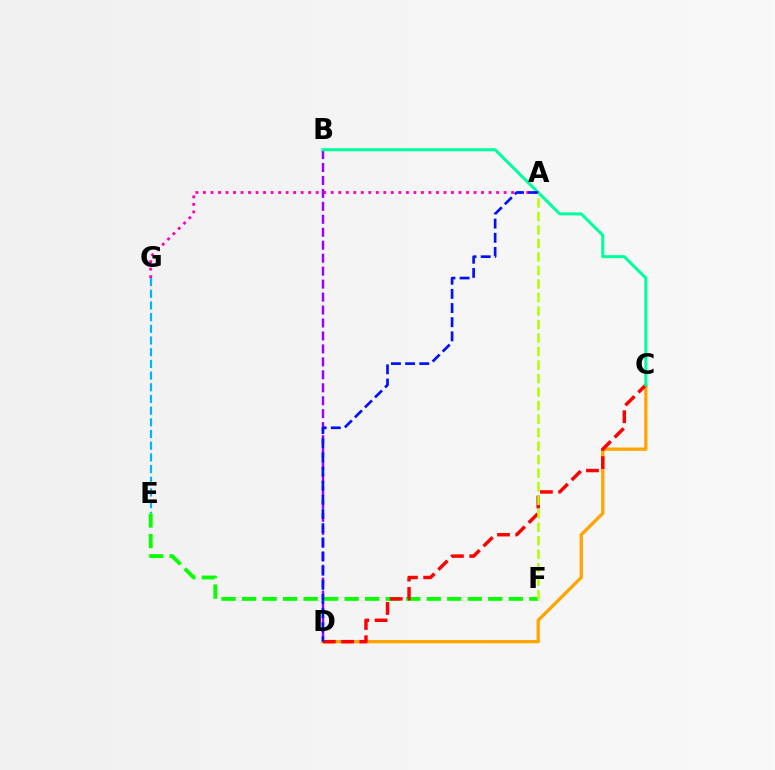{('A', 'G'): [{'color': '#ff00bd', 'line_style': 'dotted', 'thickness': 2.04}], ('E', 'F'): [{'color': '#08ff00', 'line_style': 'dashed', 'thickness': 2.79}], ('C', 'D'): [{'color': '#ffa500', 'line_style': 'solid', 'thickness': 2.38}, {'color': '#ff0000', 'line_style': 'dashed', 'thickness': 2.48}], ('E', 'G'): [{'color': '#00b5ff', 'line_style': 'dashed', 'thickness': 1.59}], ('B', 'D'): [{'color': '#9b00ff', 'line_style': 'dashed', 'thickness': 1.76}], ('B', 'C'): [{'color': '#00ff9d', 'line_style': 'solid', 'thickness': 2.19}], ('A', 'D'): [{'color': '#0010ff', 'line_style': 'dashed', 'thickness': 1.92}], ('A', 'F'): [{'color': '#b3ff00', 'line_style': 'dashed', 'thickness': 1.84}]}